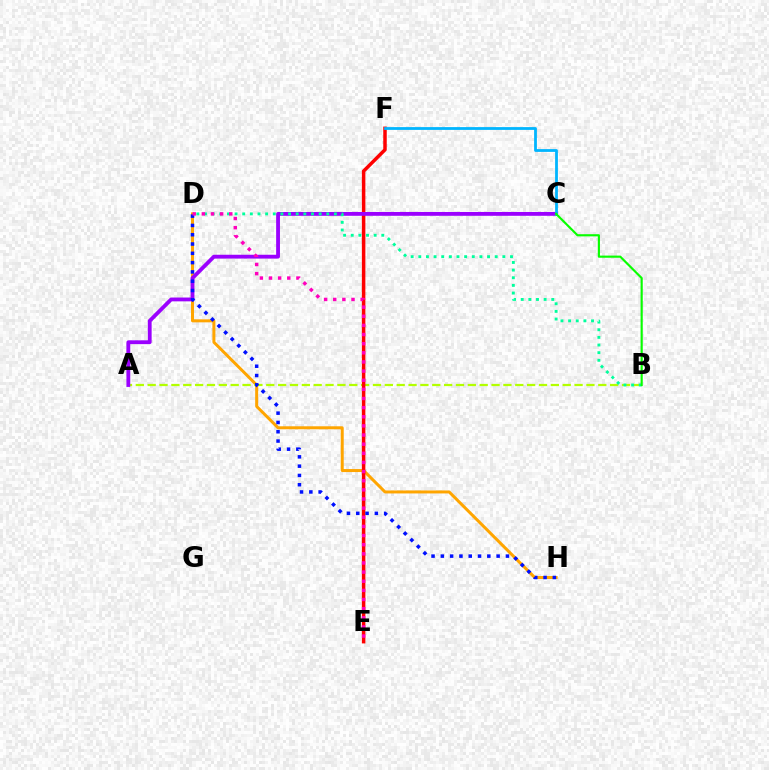{('D', 'H'): [{'color': '#ffa500', 'line_style': 'solid', 'thickness': 2.16}, {'color': '#0010ff', 'line_style': 'dotted', 'thickness': 2.53}], ('A', 'B'): [{'color': '#b3ff00', 'line_style': 'dashed', 'thickness': 1.61}], ('E', 'F'): [{'color': '#ff0000', 'line_style': 'solid', 'thickness': 2.52}], ('A', 'C'): [{'color': '#9b00ff', 'line_style': 'solid', 'thickness': 2.75}], ('C', 'F'): [{'color': '#00b5ff', 'line_style': 'solid', 'thickness': 2.01}], ('B', 'D'): [{'color': '#00ff9d', 'line_style': 'dotted', 'thickness': 2.08}], ('B', 'C'): [{'color': '#08ff00', 'line_style': 'solid', 'thickness': 1.55}], ('D', 'E'): [{'color': '#ff00bd', 'line_style': 'dotted', 'thickness': 2.48}]}